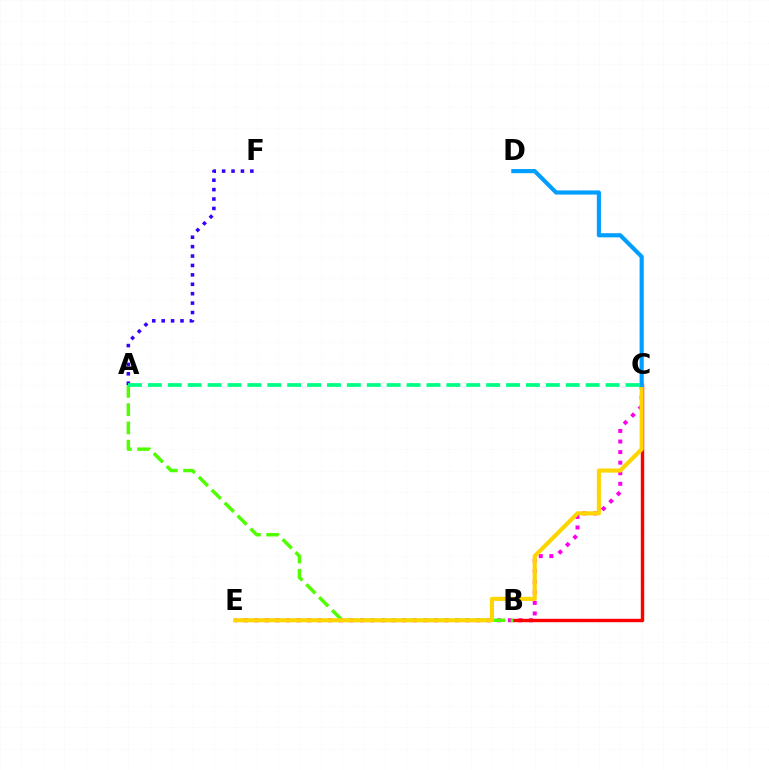{('C', 'E'): [{'color': '#ff00ed', 'line_style': 'dotted', 'thickness': 2.87}, {'color': '#ffd500', 'line_style': 'solid', 'thickness': 2.96}], ('A', 'F'): [{'color': '#3700ff', 'line_style': 'dotted', 'thickness': 2.56}], ('B', 'C'): [{'color': '#ff0000', 'line_style': 'solid', 'thickness': 2.46}], ('A', 'B'): [{'color': '#4fff00', 'line_style': 'dashed', 'thickness': 2.48}], ('A', 'C'): [{'color': '#00ff86', 'line_style': 'dashed', 'thickness': 2.7}], ('C', 'D'): [{'color': '#009eff', 'line_style': 'solid', 'thickness': 2.98}]}